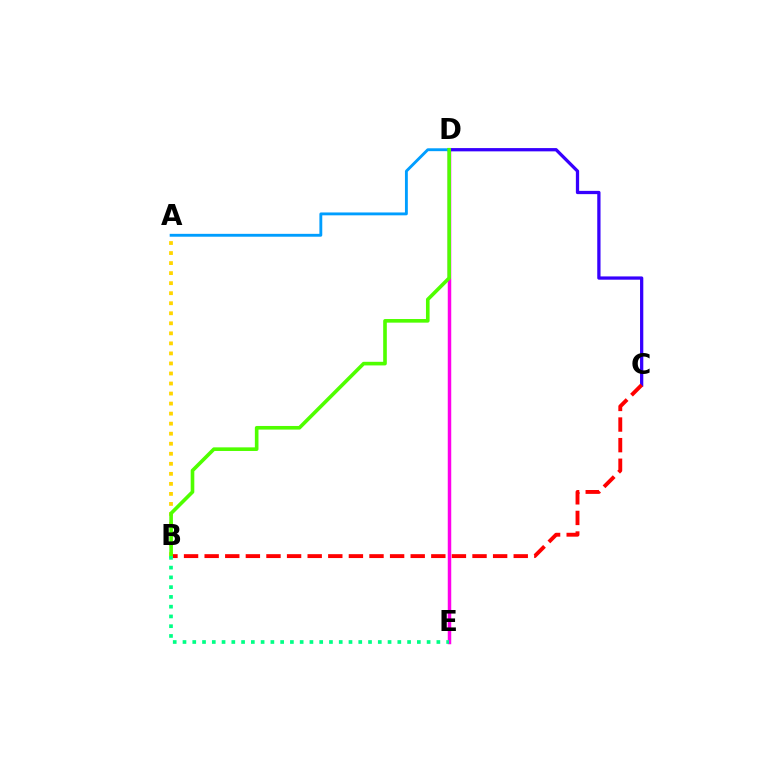{('D', 'E'): [{'color': '#ff00ed', 'line_style': 'solid', 'thickness': 2.5}], ('C', 'D'): [{'color': '#3700ff', 'line_style': 'solid', 'thickness': 2.35}], ('A', 'B'): [{'color': '#ffd500', 'line_style': 'dotted', 'thickness': 2.73}], ('B', 'C'): [{'color': '#ff0000', 'line_style': 'dashed', 'thickness': 2.8}], ('A', 'D'): [{'color': '#009eff', 'line_style': 'solid', 'thickness': 2.06}], ('B', 'D'): [{'color': '#4fff00', 'line_style': 'solid', 'thickness': 2.61}], ('B', 'E'): [{'color': '#00ff86', 'line_style': 'dotted', 'thickness': 2.65}]}